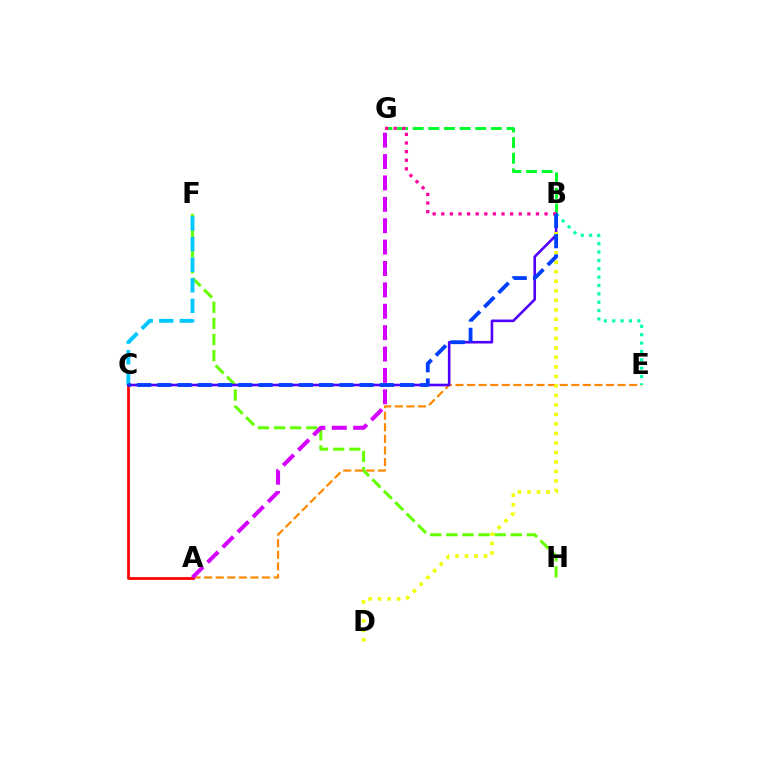{('F', 'H'): [{'color': '#66ff00', 'line_style': 'dashed', 'thickness': 2.19}], ('B', 'G'): [{'color': '#00ff27', 'line_style': 'dashed', 'thickness': 2.12}, {'color': '#ff00a0', 'line_style': 'dotted', 'thickness': 2.34}], ('A', 'E'): [{'color': '#ff8800', 'line_style': 'dashed', 'thickness': 1.57}], ('C', 'F'): [{'color': '#00c7ff', 'line_style': 'dashed', 'thickness': 2.8}], ('A', 'C'): [{'color': '#ff0000', 'line_style': 'solid', 'thickness': 1.96}], ('B', 'E'): [{'color': '#00ffaf', 'line_style': 'dotted', 'thickness': 2.27}], ('A', 'G'): [{'color': '#d600ff', 'line_style': 'dashed', 'thickness': 2.91}], ('B', 'C'): [{'color': '#4f00ff', 'line_style': 'solid', 'thickness': 1.87}, {'color': '#003fff', 'line_style': 'dashed', 'thickness': 2.75}], ('B', 'D'): [{'color': '#eeff00', 'line_style': 'dotted', 'thickness': 2.58}]}